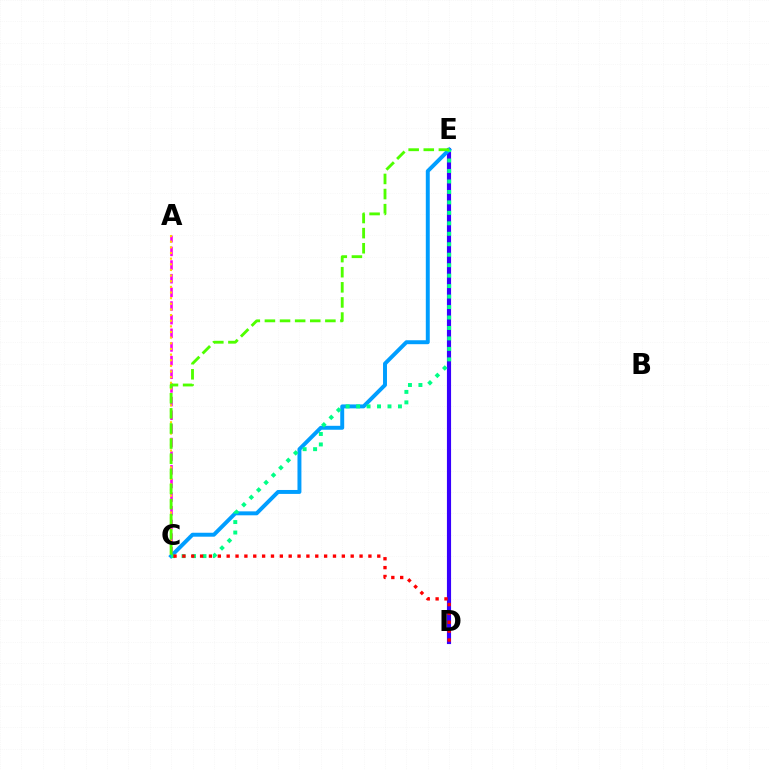{('D', 'E'): [{'color': '#3700ff', 'line_style': 'solid', 'thickness': 2.97}], ('A', 'C'): [{'color': '#ff00ed', 'line_style': 'dashed', 'thickness': 1.85}, {'color': '#ffd500', 'line_style': 'dotted', 'thickness': 1.53}], ('C', 'E'): [{'color': '#009eff', 'line_style': 'solid', 'thickness': 2.84}, {'color': '#00ff86', 'line_style': 'dotted', 'thickness': 2.84}, {'color': '#4fff00', 'line_style': 'dashed', 'thickness': 2.05}], ('C', 'D'): [{'color': '#ff0000', 'line_style': 'dotted', 'thickness': 2.41}]}